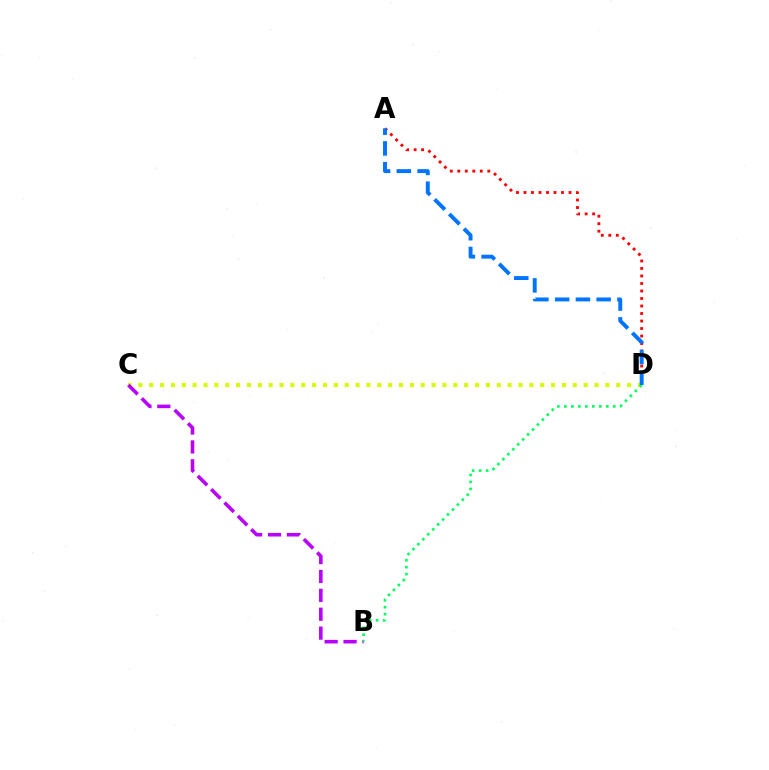{('C', 'D'): [{'color': '#d1ff00', 'line_style': 'dotted', 'thickness': 2.95}], ('B', 'C'): [{'color': '#b900ff', 'line_style': 'dashed', 'thickness': 2.57}], ('B', 'D'): [{'color': '#00ff5c', 'line_style': 'dotted', 'thickness': 1.9}], ('A', 'D'): [{'color': '#ff0000', 'line_style': 'dotted', 'thickness': 2.04}, {'color': '#0074ff', 'line_style': 'dashed', 'thickness': 2.82}]}